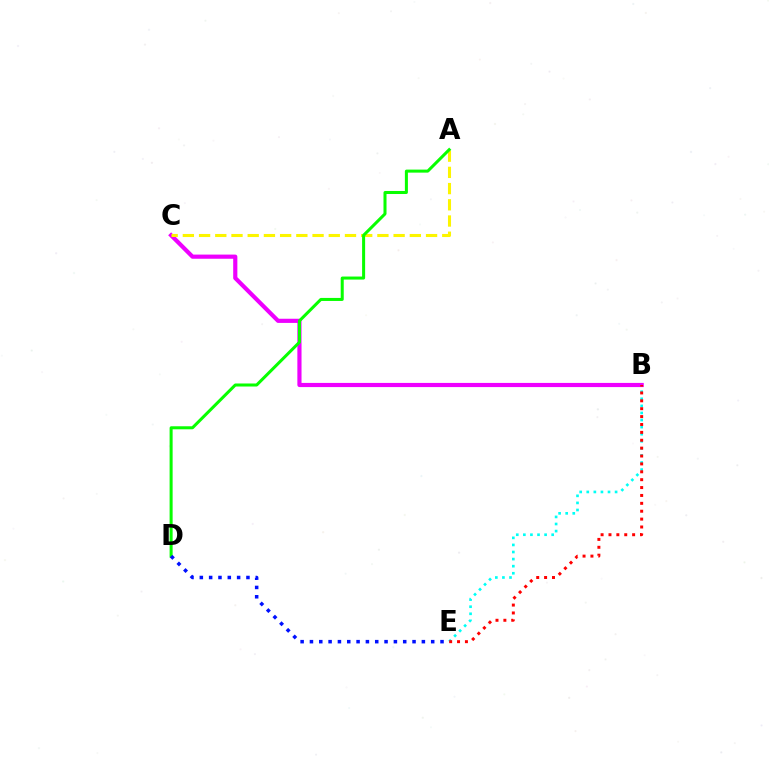{('B', 'C'): [{'color': '#ee00ff', 'line_style': 'solid', 'thickness': 3.0}], ('A', 'C'): [{'color': '#fcf500', 'line_style': 'dashed', 'thickness': 2.2}], ('B', 'E'): [{'color': '#00fff6', 'line_style': 'dotted', 'thickness': 1.92}, {'color': '#ff0000', 'line_style': 'dotted', 'thickness': 2.14}], ('A', 'D'): [{'color': '#08ff00', 'line_style': 'solid', 'thickness': 2.18}], ('D', 'E'): [{'color': '#0010ff', 'line_style': 'dotted', 'thickness': 2.53}]}